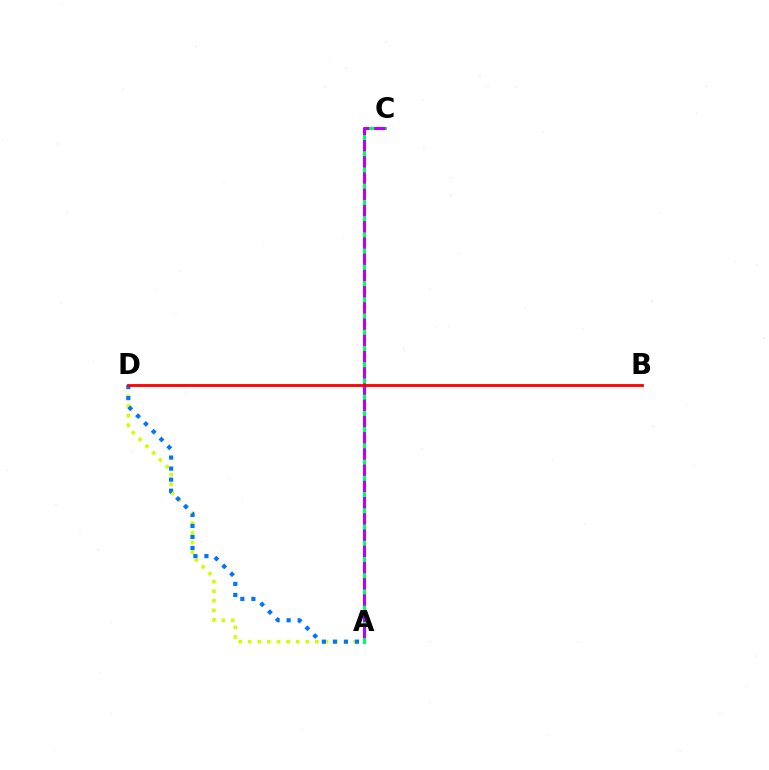{('A', 'D'): [{'color': '#d1ff00', 'line_style': 'dotted', 'thickness': 2.61}, {'color': '#0074ff', 'line_style': 'dotted', 'thickness': 3.0}], ('A', 'C'): [{'color': '#00ff5c', 'line_style': 'solid', 'thickness': 2.27}, {'color': '#b900ff', 'line_style': 'dashed', 'thickness': 2.2}], ('B', 'D'): [{'color': '#ff0000', 'line_style': 'solid', 'thickness': 2.03}]}